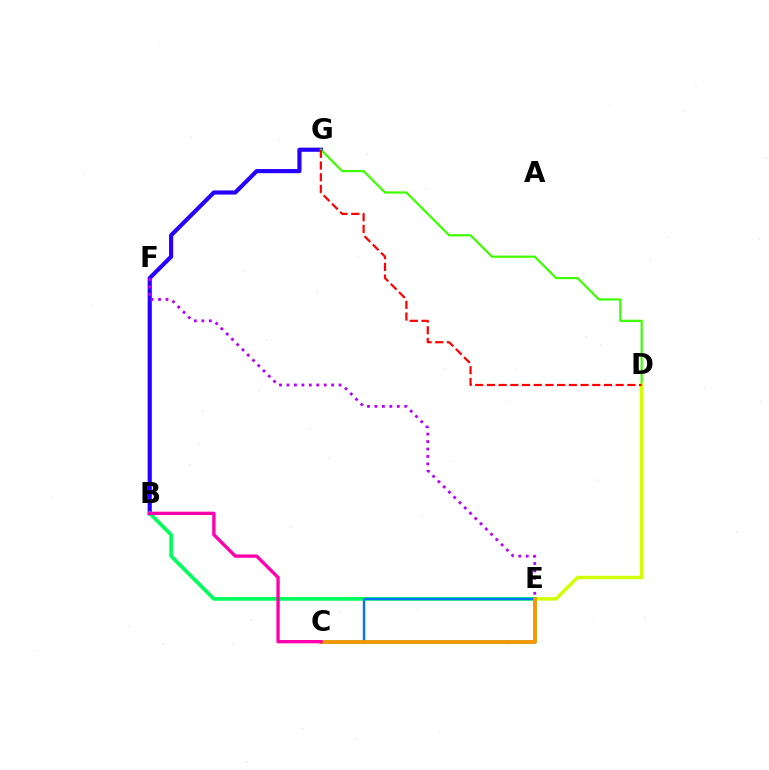{('B', 'G'): [{'color': '#2500ff', 'line_style': 'solid', 'thickness': 2.99}], ('D', 'G'): [{'color': '#3dff00', 'line_style': 'solid', 'thickness': 1.59}, {'color': '#ff0000', 'line_style': 'dashed', 'thickness': 1.59}], ('D', 'E'): [{'color': '#d1ff00', 'line_style': 'solid', 'thickness': 2.5}], ('C', 'E'): [{'color': '#00fff6', 'line_style': 'solid', 'thickness': 2.79}, {'color': '#0074ff', 'line_style': 'solid', 'thickness': 1.73}, {'color': '#ff9400', 'line_style': 'solid', 'thickness': 2.69}], ('B', 'E'): [{'color': '#00ff5c', 'line_style': 'solid', 'thickness': 2.66}], ('E', 'F'): [{'color': '#b900ff', 'line_style': 'dotted', 'thickness': 2.02}], ('B', 'C'): [{'color': '#ff00ac', 'line_style': 'solid', 'thickness': 2.4}]}